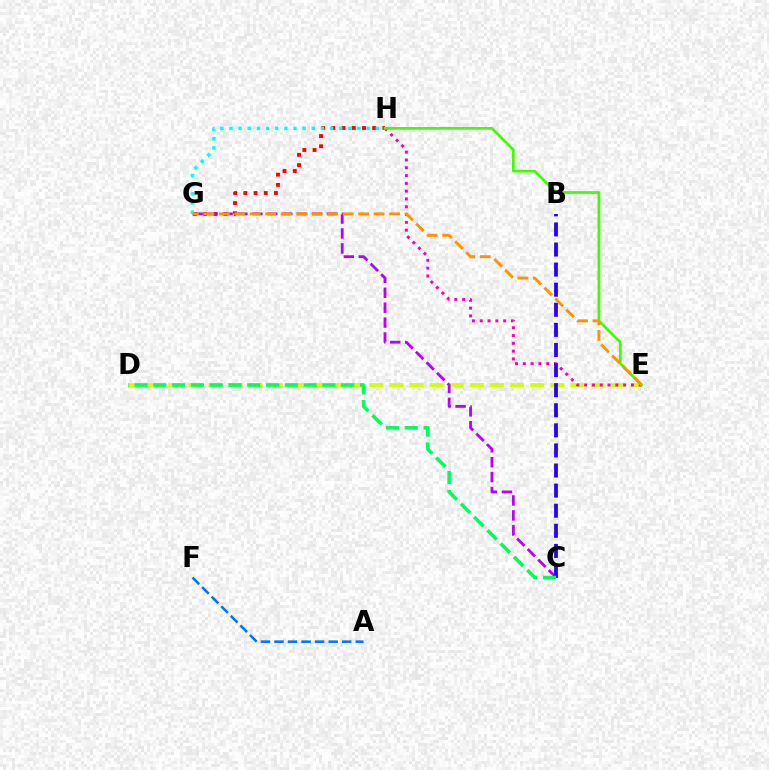{('G', 'H'): [{'color': '#ff0000', 'line_style': 'dotted', 'thickness': 2.77}, {'color': '#00fff6', 'line_style': 'dotted', 'thickness': 2.48}], ('D', 'E'): [{'color': '#d1ff00', 'line_style': 'dashed', 'thickness': 2.73}], ('C', 'G'): [{'color': '#b900ff', 'line_style': 'dashed', 'thickness': 2.03}], ('E', 'H'): [{'color': '#ff00ac', 'line_style': 'dotted', 'thickness': 2.12}, {'color': '#3dff00', 'line_style': 'solid', 'thickness': 1.92}], ('B', 'C'): [{'color': '#2500ff', 'line_style': 'dashed', 'thickness': 2.73}], ('C', 'D'): [{'color': '#00ff5c', 'line_style': 'dashed', 'thickness': 2.55}], ('A', 'F'): [{'color': '#0074ff', 'line_style': 'dashed', 'thickness': 1.84}], ('E', 'G'): [{'color': '#ff9400', 'line_style': 'dashed', 'thickness': 2.1}]}